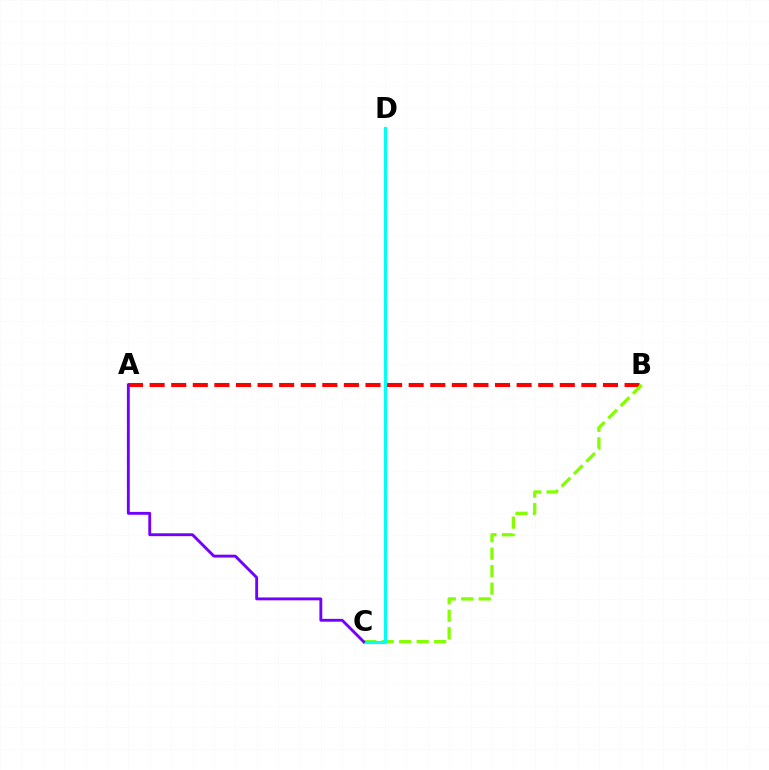{('A', 'B'): [{'color': '#ff0000', 'line_style': 'dashed', 'thickness': 2.93}], ('B', 'C'): [{'color': '#84ff00', 'line_style': 'dashed', 'thickness': 2.37}], ('C', 'D'): [{'color': '#00fff6', 'line_style': 'solid', 'thickness': 2.25}], ('A', 'C'): [{'color': '#7200ff', 'line_style': 'solid', 'thickness': 2.07}]}